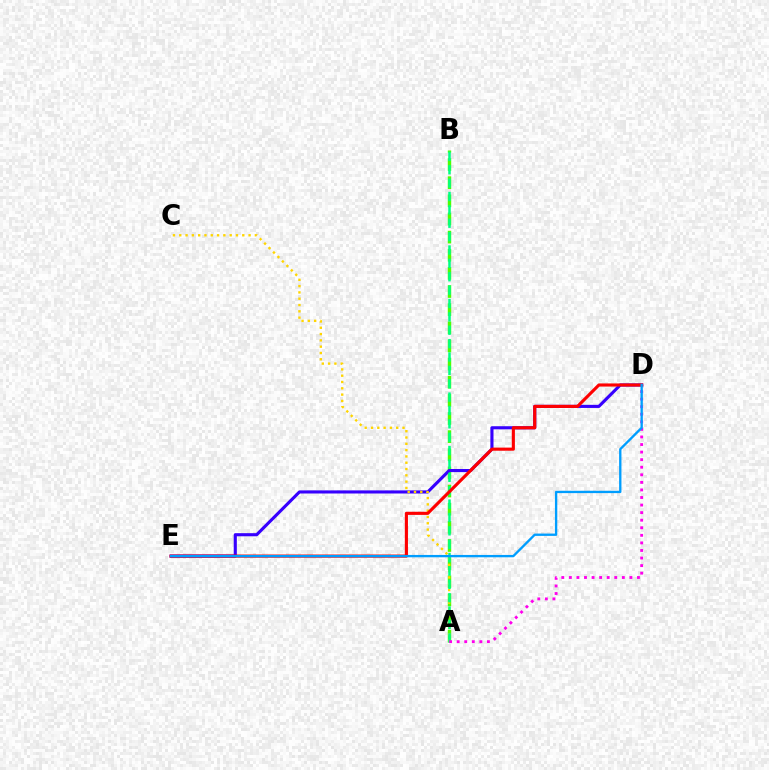{('A', 'B'): [{'color': '#4fff00', 'line_style': 'dashed', 'thickness': 2.46}, {'color': '#00ff86', 'line_style': 'dashed', 'thickness': 1.82}], ('D', 'E'): [{'color': '#3700ff', 'line_style': 'solid', 'thickness': 2.24}, {'color': '#ff0000', 'line_style': 'solid', 'thickness': 2.25}, {'color': '#009eff', 'line_style': 'solid', 'thickness': 1.68}], ('A', 'C'): [{'color': '#ffd500', 'line_style': 'dotted', 'thickness': 1.71}], ('A', 'D'): [{'color': '#ff00ed', 'line_style': 'dotted', 'thickness': 2.06}]}